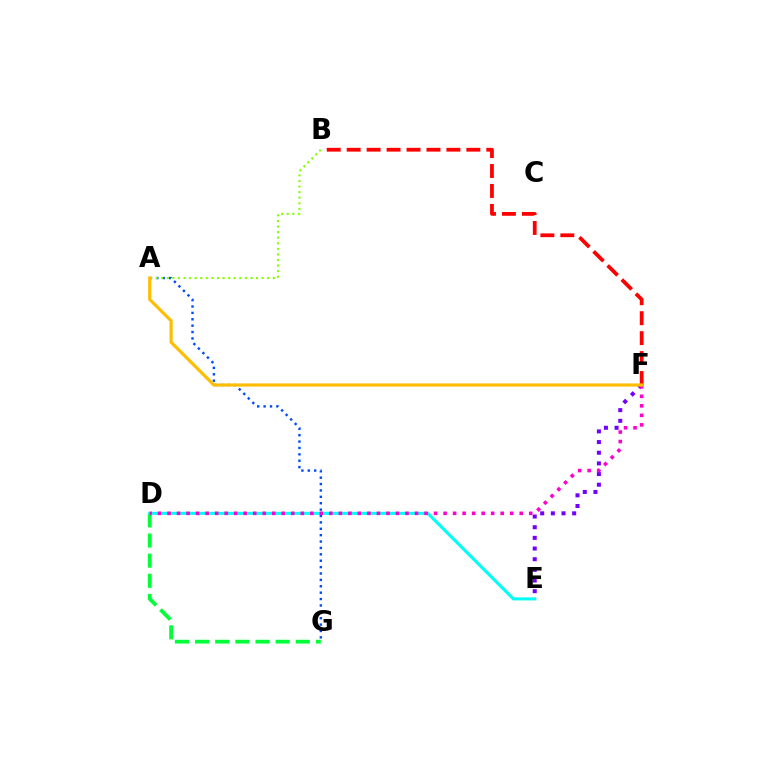{('A', 'G'): [{'color': '#004bff', 'line_style': 'dotted', 'thickness': 1.74}], ('D', 'G'): [{'color': '#00ff39', 'line_style': 'dashed', 'thickness': 2.74}], ('A', 'B'): [{'color': '#84ff00', 'line_style': 'dotted', 'thickness': 1.52}], ('E', 'F'): [{'color': '#7200ff', 'line_style': 'dotted', 'thickness': 2.9}], ('B', 'F'): [{'color': '#ff0000', 'line_style': 'dashed', 'thickness': 2.71}], ('D', 'E'): [{'color': '#00fff6', 'line_style': 'solid', 'thickness': 2.21}], ('D', 'F'): [{'color': '#ff00cf', 'line_style': 'dotted', 'thickness': 2.59}], ('A', 'F'): [{'color': '#ffbd00', 'line_style': 'solid', 'thickness': 2.28}]}